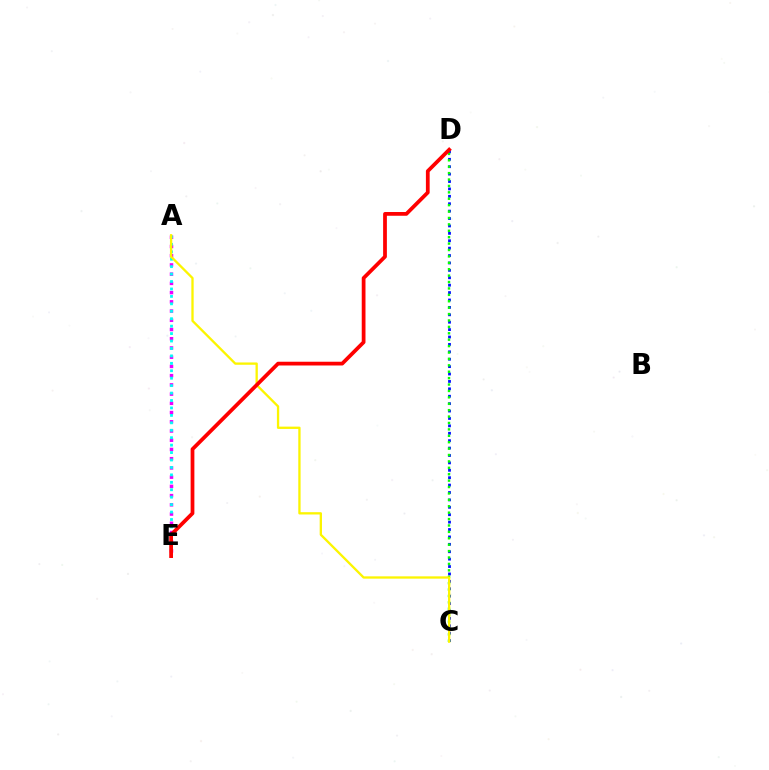{('C', 'D'): [{'color': '#0010ff', 'line_style': 'dotted', 'thickness': 2.01}, {'color': '#08ff00', 'line_style': 'dotted', 'thickness': 1.74}], ('A', 'E'): [{'color': '#ee00ff', 'line_style': 'dotted', 'thickness': 2.51}, {'color': '#00fff6', 'line_style': 'dotted', 'thickness': 2.02}], ('A', 'C'): [{'color': '#fcf500', 'line_style': 'solid', 'thickness': 1.66}], ('D', 'E'): [{'color': '#ff0000', 'line_style': 'solid', 'thickness': 2.71}]}